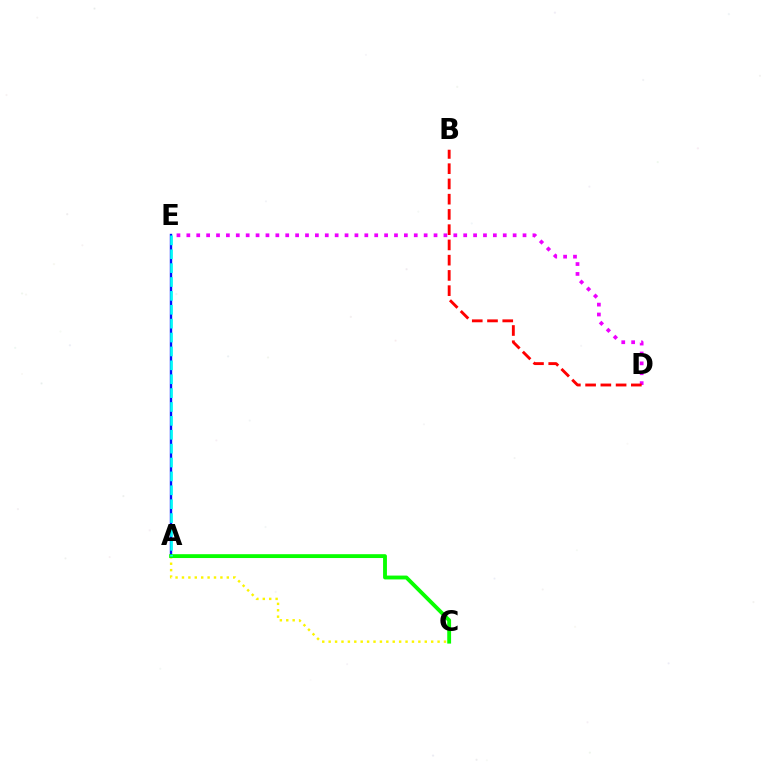{('A', 'C'): [{'color': '#fcf500', 'line_style': 'dotted', 'thickness': 1.74}, {'color': '#08ff00', 'line_style': 'solid', 'thickness': 2.77}], ('A', 'E'): [{'color': '#0010ff', 'line_style': 'solid', 'thickness': 1.73}, {'color': '#00fff6', 'line_style': 'dashed', 'thickness': 1.89}], ('D', 'E'): [{'color': '#ee00ff', 'line_style': 'dotted', 'thickness': 2.69}], ('B', 'D'): [{'color': '#ff0000', 'line_style': 'dashed', 'thickness': 2.07}]}